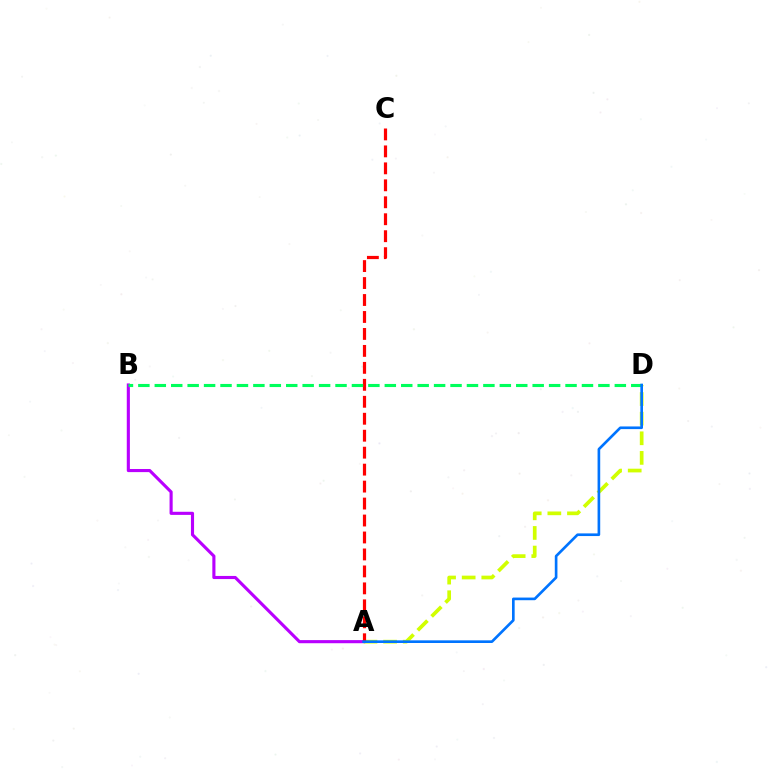{('A', 'D'): [{'color': '#d1ff00', 'line_style': 'dashed', 'thickness': 2.66}, {'color': '#0074ff', 'line_style': 'solid', 'thickness': 1.91}], ('A', 'B'): [{'color': '#b900ff', 'line_style': 'solid', 'thickness': 2.24}], ('A', 'C'): [{'color': '#ff0000', 'line_style': 'dashed', 'thickness': 2.3}], ('B', 'D'): [{'color': '#00ff5c', 'line_style': 'dashed', 'thickness': 2.23}]}